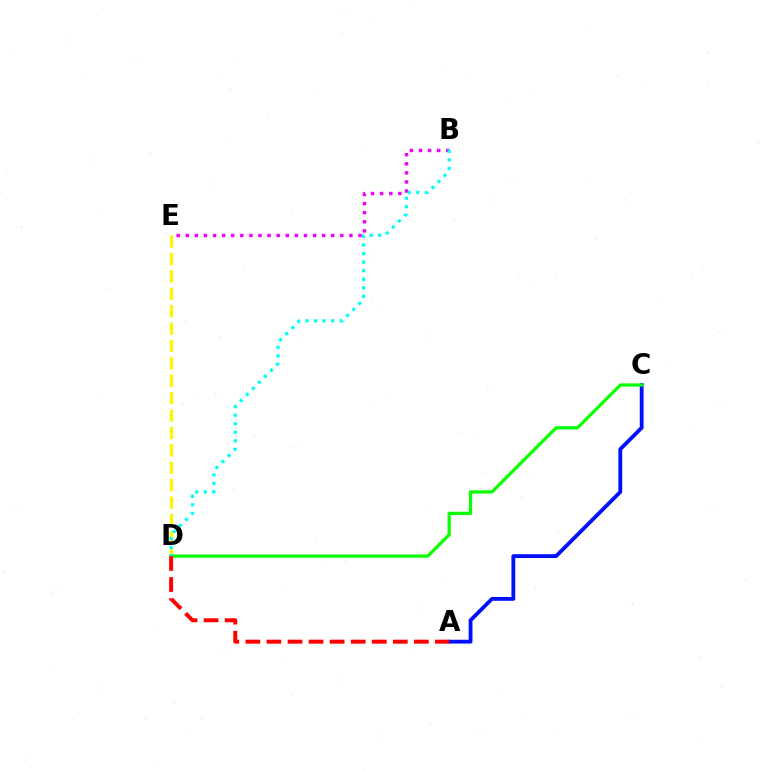{('D', 'E'): [{'color': '#fcf500', 'line_style': 'dashed', 'thickness': 2.36}], ('A', 'C'): [{'color': '#0010ff', 'line_style': 'solid', 'thickness': 2.75}], ('C', 'D'): [{'color': '#08ff00', 'line_style': 'solid', 'thickness': 2.33}], ('B', 'E'): [{'color': '#ee00ff', 'line_style': 'dotted', 'thickness': 2.47}], ('A', 'D'): [{'color': '#ff0000', 'line_style': 'dashed', 'thickness': 2.86}], ('B', 'D'): [{'color': '#00fff6', 'line_style': 'dotted', 'thickness': 2.33}]}